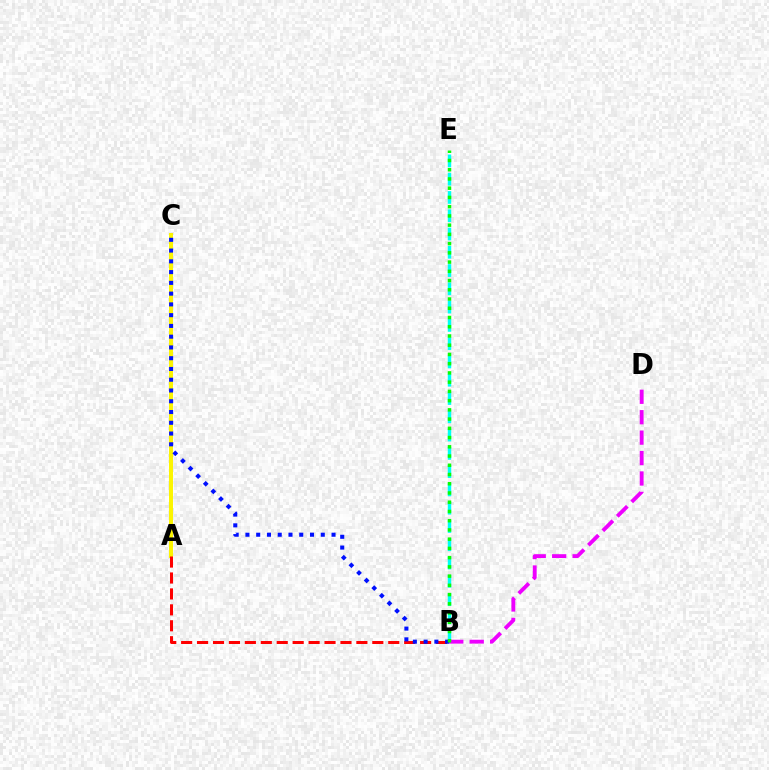{('A', 'C'): [{'color': '#fcf500', 'line_style': 'solid', 'thickness': 2.86}], ('B', 'E'): [{'color': '#00fff6', 'line_style': 'dashed', 'thickness': 2.48}, {'color': '#08ff00', 'line_style': 'dotted', 'thickness': 2.51}], ('B', 'D'): [{'color': '#ee00ff', 'line_style': 'dashed', 'thickness': 2.77}], ('A', 'B'): [{'color': '#ff0000', 'line_style': 'dashed', 'thickness': 2.16}], ('B', 'C'): [{'color': '#0010ff', 'line_style': 'dotted', 'thickness': 2.92}]}